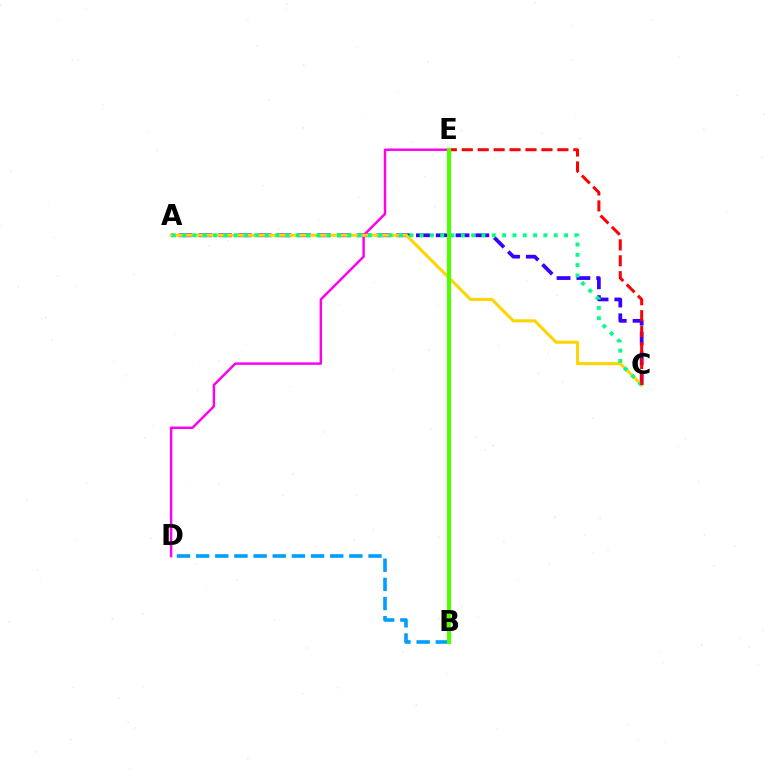{('A', 'C'): [{'color': '#3700ff', 'line_style': 'dashed', 'thickness': 2.69}, {'color': '#ffd500', 'line_style': 'solid', 'thickness': 2.2}, {'color': '#00ff86', 'line_style': 'dotted', 'thickness': 2.8}], ('D', 'E'): [{'color': '#ff00ed', 'line_style': 'solid', 'thickness': 1.76}], ('B', 'D'): [{'color': '#009eff', 'line_style': 'dashed', 'thickness': 2.6}], ('C', 'E'): [{'color': '#ff0000', 'line_style': 'dashed', 'thickness': 2.16}], ('B', 'E'): [{'color': '#4fff00', 'line_style': 'solid', 'thickness': 2.97}]}